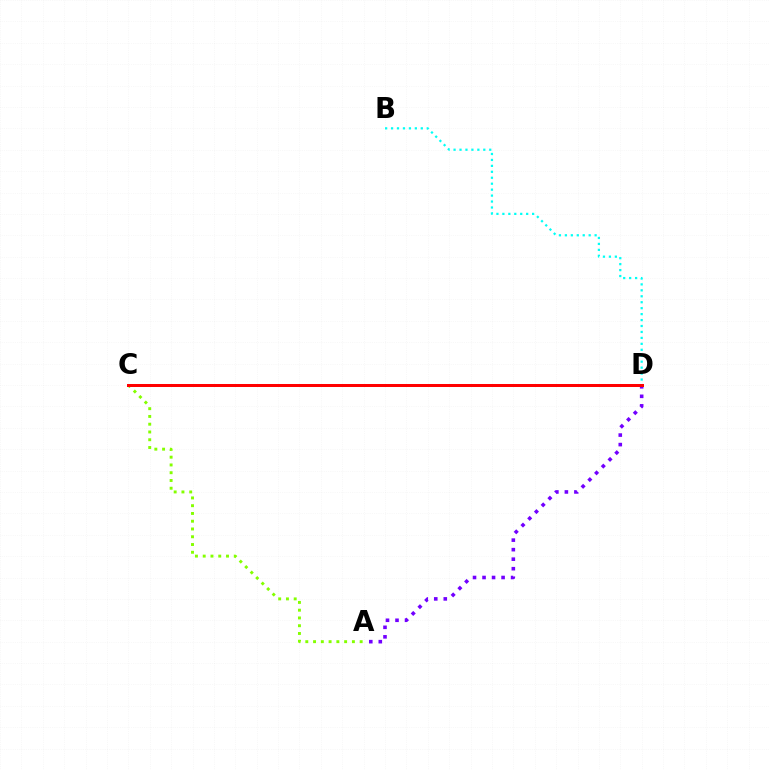{('A', 'D'): [{'color': '#7200ff', 'line_style': 'dotted', 'thickness': 2.59}], ('B', 'D'): [{'color': '#00fff6', 'line_style': 'dotted', 'thickness': 1.62}], ('A', 'C'): [{'color': '#84ff00', 'line_style': 'dotted', 'thickness': 2.11}], ('C', 'D'): [{'color': '#ff0000', 'line_style': 'solid', 'thickness': 2.17}]}